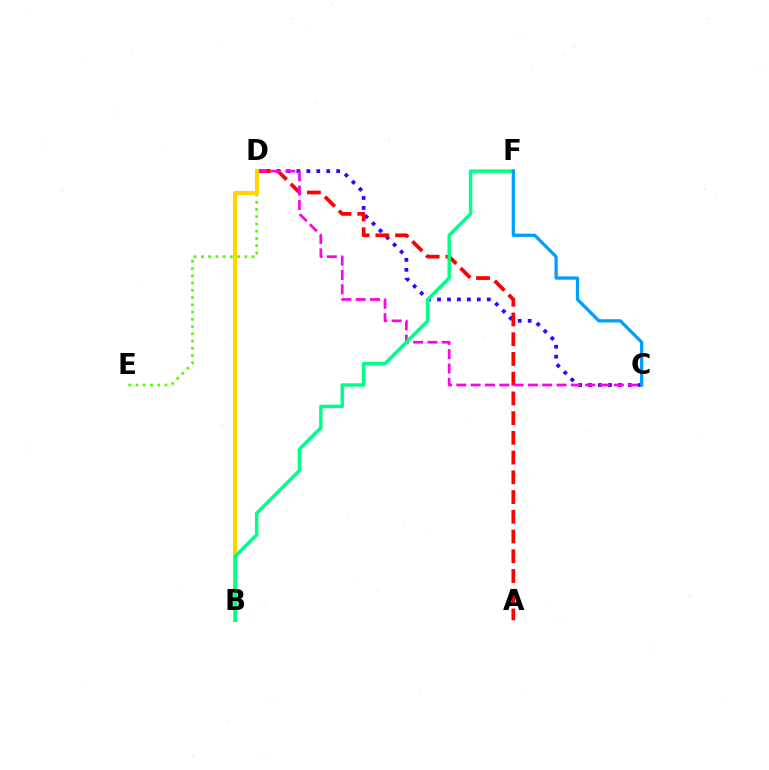{('C', 'D'): [{'color': '#3700ff', 'line_style': 'dotted', 'thickness': 2.7}, {'color': '#ff00ed', 'line_style': 'dashed', 'thickness': 1.95}], ('D', 'E'): [{'color': '#4fff00', 'line_style': 'dotted', 'thickness': 1.97}], ('A', 'D'): [{'color': '#ff0000', 'line_style': 'dashed', 'thickness': 2.68}], ('B', 'D'): [{'color': '#ffd500', 'line_style': 'solid', 'thickness': 2.97}], ('B', 'F'): [{'color': '#00ff86', 'line_style': 'solid', 'thickness': 2.5}], ('C', 'F'): [{'color': '#009eff', 'line_style': 'solid', 'thickness': 2.34}]}